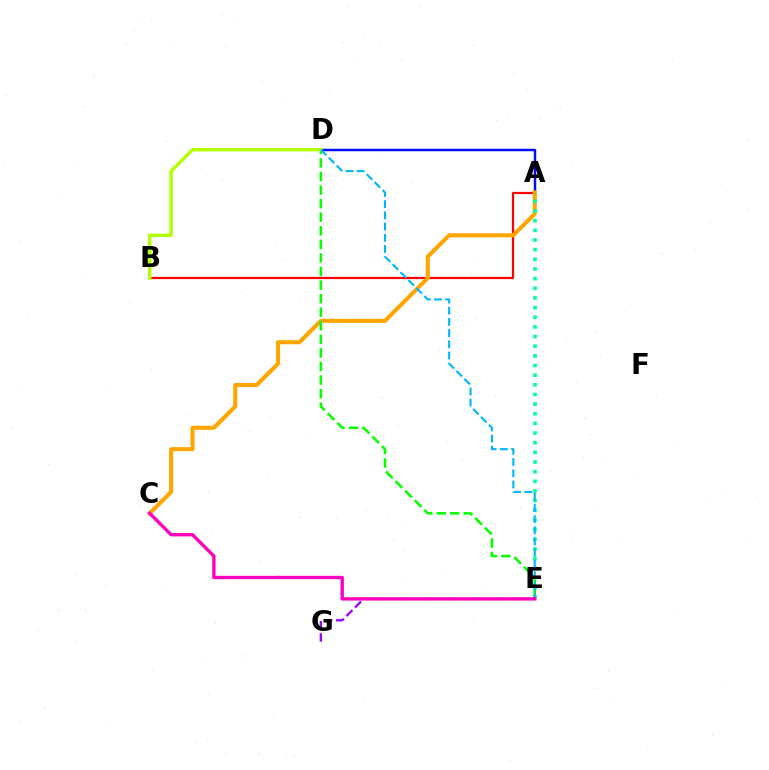{('A', 'D'): [{'color': '#0010ff', 'line_style': 'solid', 'thickness': 1.77}], ('A', 'B'): [{'color': '#ff0000', 'line_style': 'solid', 'thickness': 1.6}], ('A', 'C'): [{'color': '#ffa500', 'line_style': 'solid', 'thickness': 2.93}], ('D', 'E'): [{'color': '#08ff00', 'line_style': 'dashed', 'thickness': 1.84}, {'color': '#00b5ff', 'line_style': 'dashed', 'thickness': 1.52}], ('B', 'D'): [{'color': '#b3ff00', 'line_style': 'solid', 'thickness': 2.44}], ('A', 'E'): [{'color': '#00ff9d', 'line_style': 'dotted', 'thickness': 2.62}], ('E', 'G'): [{'color': '#9b00ff', 'line_style': 'dashed', 'thickness': 1.65}], ('C', 'E'): [{'color': '#ff00bd', 'line_style': 'solid', 'thickness': 2.4}]}